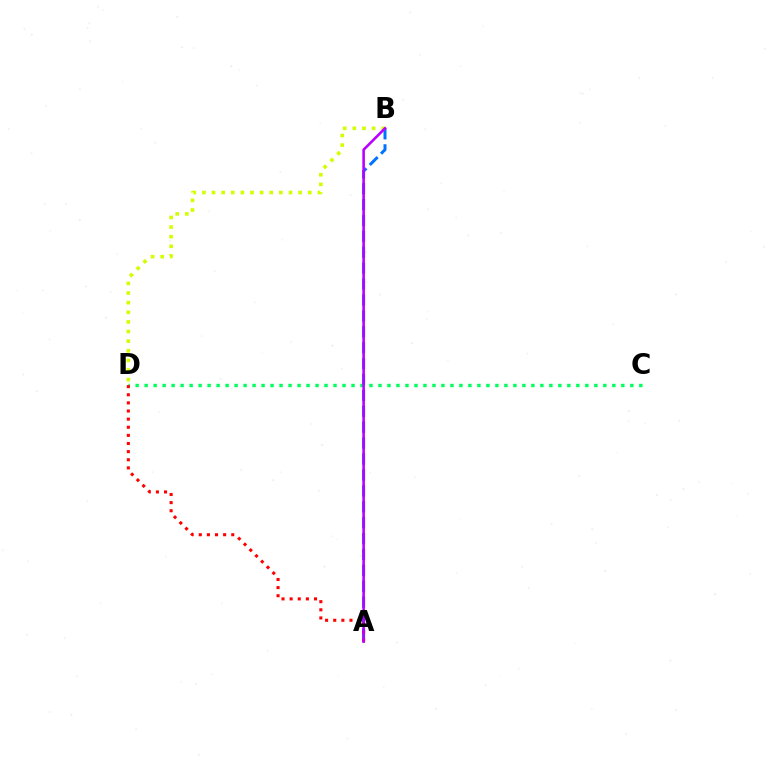{('A', 'B'): [{'color': '#0074ff', 'line_style': 'dashed', 'thickness': 2.16}, {'color': '#b900ff', 'line_style': 'solid', 'thickness': 1.87}], ('B', 'D'): [{'color': '#d1ff00', 'line_style': 'dotted', 'thickness': 2.61}], ('C', 'D'): [{'color': '#00ff5c', 'line_style': 'dotted', 'thickness': 2.44}], ('A', 'D'): [{'color': '#ff0000', 'line_style': 'dotted', 'thickness': 2.21}]}